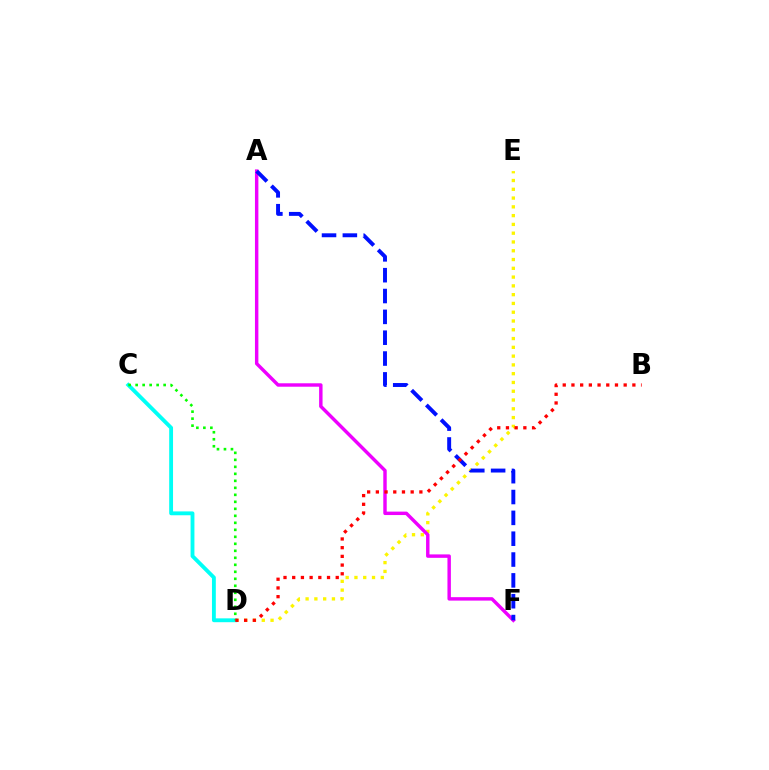{('D', 'E'): [{'color': '#fcf500', 'line_style': 'dotted', 'thickness': 2.39}], ('A', 'F'): [{'color': '#ee00ff', 'line_style': 'solid', 'thickness': 2.47}, {'color': '#0010ff', 'line_style': 'dashed', 'thickness': 2.83}], ('C', 'D'): [{'color': '#00fff6', 'line_style': 'solid', 'thickness': 2.77}, {'color': '#08ff00', 'line_style': 'dotted', 'thickness': 1.9}], ('B', 'D'): [{'color': '#ff0000', 'line_style': 'dotted', 'thickness': 2.36}]}